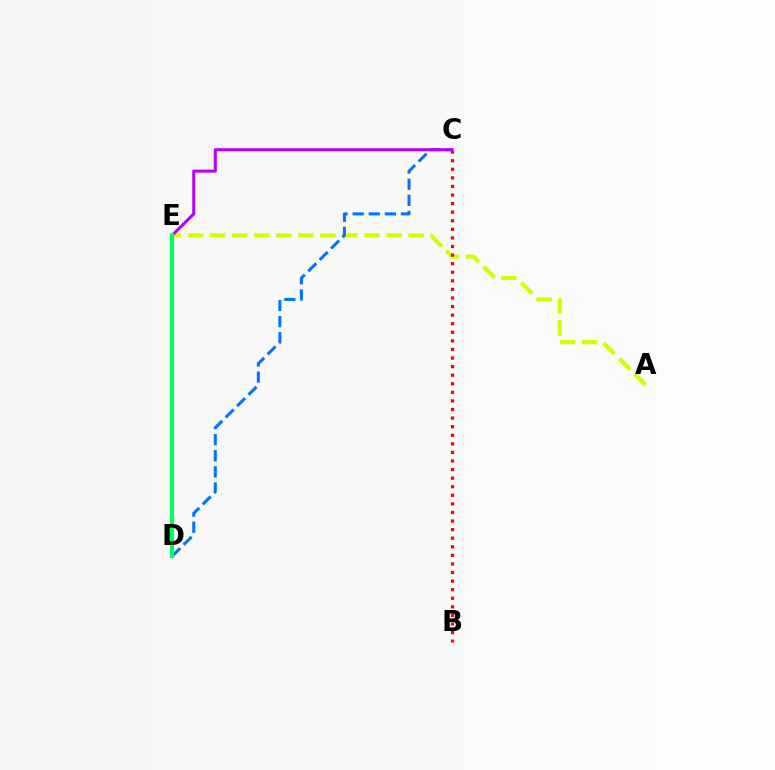{('A', 'E'): [{'color': '#d1ff00', 'line_style': 'dashed', 'thickness': 3.0}], ('B', 'C'): [{'color': '#ff0000', 'line_style': 'dotted', 'thickness': 2.33}], ('C', 'D'): [{'color': '#0074ff', 'line_style': 'dashed', 'thickness': 2.19}], ('C', 'E'): [{'color': '#b900ff', 'line_style': 'solid', 'thickness': 2.2}], ('D', 'E'): [{'color': '#00ff5c', 'line_style': 'solid', 'thickness': 2.98}]}